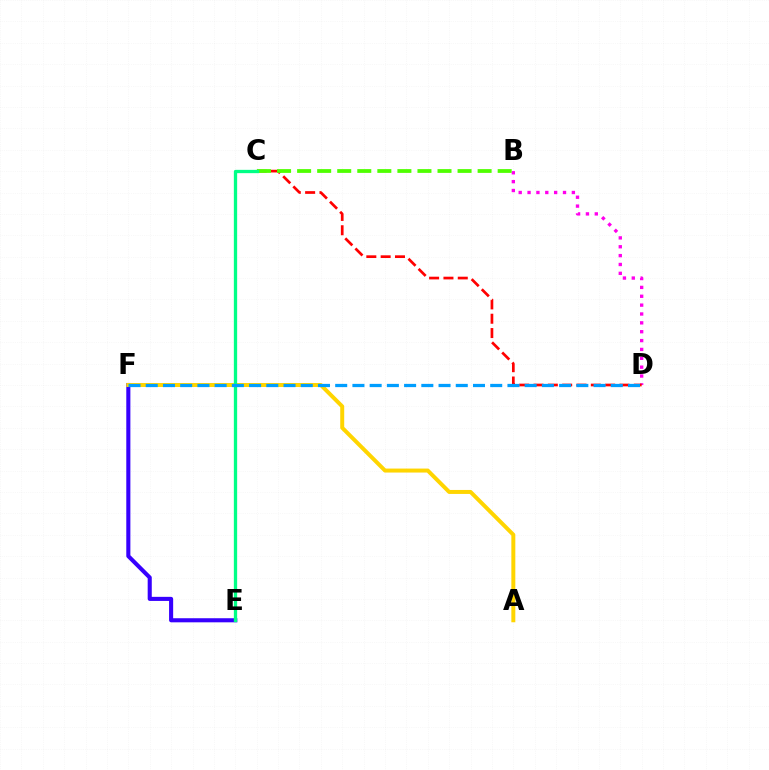{('B', 'D'): [{'color': '#ff00ed', 'line_style': 'dotted', 'thickness': 2.41}], ('C', 'D'): [{'color': '#ff0000', 'line_style': 'dashed', 'thickness': 1.95}], ('E', 'F'): [{'color': '#3700ff', 'line_style': 'solid', 'thickness': 2.94}], ('B', 'C'): [{'color': '#4fff00', 'line_style': 'dashed', 'thickness': 2.72}], ('A', 'F'): [{'color': '#ffd500', 'line_style': 'solid', 'thickness': 2.87}], ('C', 'E'): [{'color': '#00ff86', 'line_style': 'solid', 'thickness': 2.38}], ('D', 'F'): [{'color': '#009eff', 'line_style': 'dashed', 'thickness': 2.34}]}